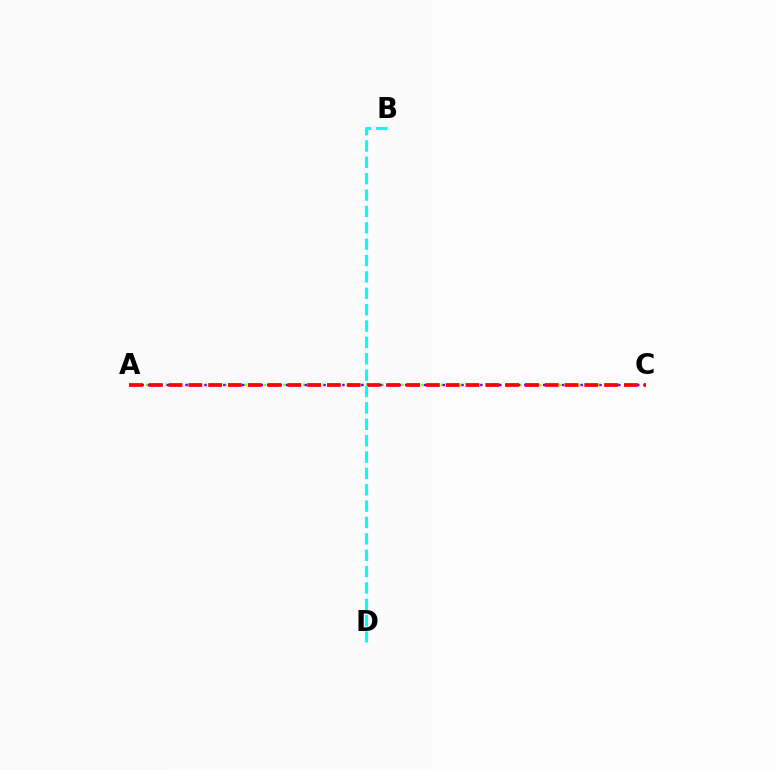{('A', 'C'): [{'color': '#84ff00', 'line_style': 'dotted', 'thickness': 1.78}, {'color': '#7200ff', 'line_style': 'dotted', 'thickness': 1.7}, {'color': '#ff0000', 'line_style': 'dashed', 'thickness': 2.69}], ('B', 'D'): [{'color': '#00fff6', 'line_style': 'dashed', 'thickness': 2.22}]}